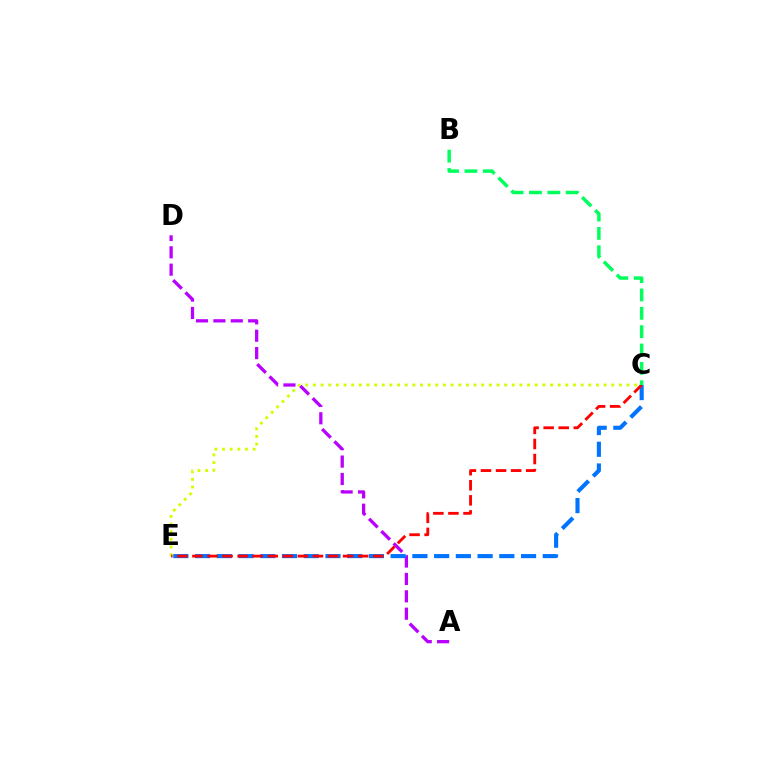{('C', 'E'): [{'color': '#d1ff00', 'line_style': 'dotted', 'thickness': 2.08}, {'color': '#0074ff', 'line_style': 'dashed', 'thickness': 2.95}, {'color': '#ff0000', 'line_style': 'dashed', 'thickness': 2.05}], ('A', 'D'): [{'color': '#b900ff', 'line_style': 'dashed', 'thickness': 2.36}], ('B', 'C'): [{'color': '#00ff5c', 'line_style': 'dashed', 'thickness': 2.49}]}